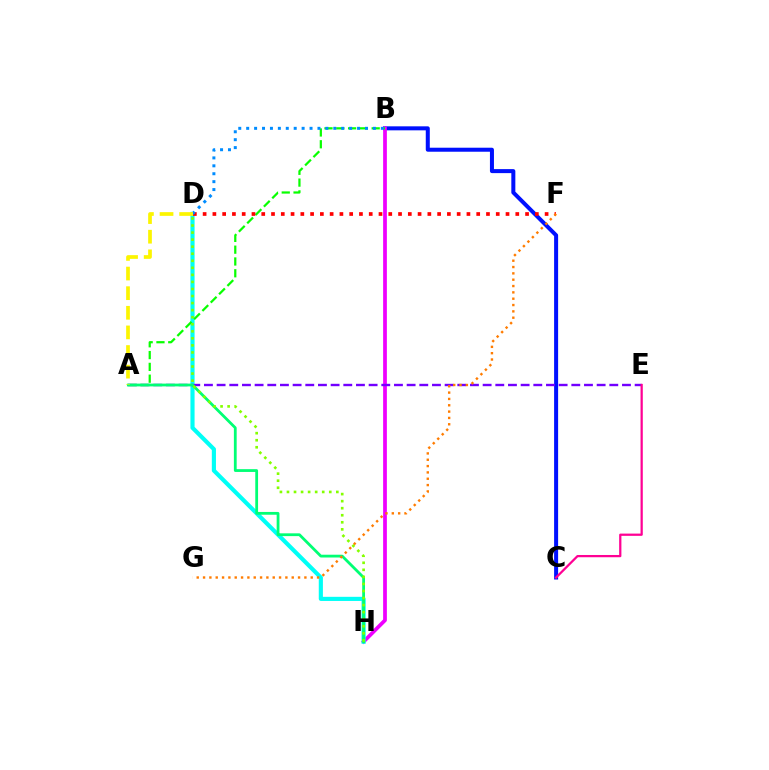{('B', 'C'): [{'color': '#0010ff', 'line_style': 'solid', 'thickness': 2.89}], ('B', 'H'): [{'color': '#ee00ff', 'line_style': 'solid', 'thickness': 2.69}], ('D', 'H'): [{'color': '#00fff6', 'line_style': 'solid', 'thickness': 2.98}, {'color': '#84ff00', 'line_style': 'dotted', 'thickness': 1.92}], ('A', 'E'): [{'color': '#7200ff', 'line_style': 'dashed', 'thickness': 1.72}], ('A', 'B'): [{'color': '#08ff00', 'line_style': 'dashed', 'thickness': 1.6}], ('A', 'H'): [{'color': '#00ff74', 'line_style': 'solid', 'thickness': 2.01}], ('D', 'F'): [{'color': '#ff0000', 'line_style': 'dotted', 'thickness': 2.65}], ('B', 'D'): [{'color': '#008cff', 'line_style': 'dotted', 'thickness': 2.15}], ('A', 'D'): [{'color': '#fcf500', 'line_style': 'dashed', 'thickness': 2.67}], ('C', 'E'): [{'color': '#ff0094', 'line_style': 'solid', 'thickness': 1.62}], ('F', 'G'): [{'color': '#ff7c00', 'line_style': 'dotted', 'thickness': 1.72}]}